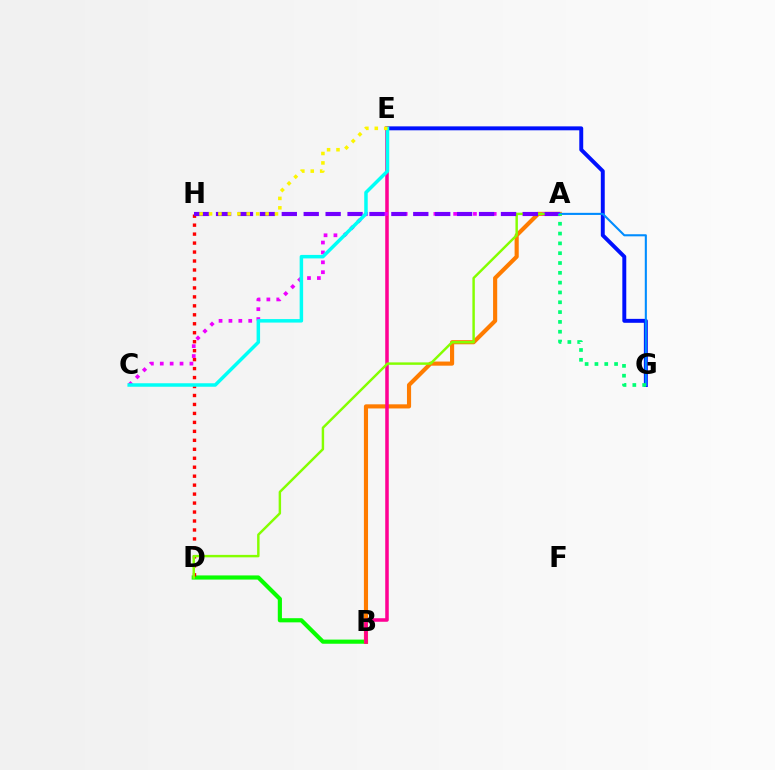{('B', 'D'): [{'color': '#08ff00', 'line_style': 'solid', 'thickness': 2.99}], ('E', 'G'): [{'color': '#0010ff', 'line_style': 'solid', 'thickness': 2.83}], ('A', 'B'): [{'color': '#ff7c00', 'line_style': 'solid', 'thickness': 2.97}], ('B', 'E'): [{'color': '#ff0094', 'line_style': 'solid', 'thickness': 2.54}], ('D', 'H'): [{'color': '#ff0000', 'line_style': 'dotted', 'thickness': 2.44}], ('A', 'C'): [{'color': '#ee00ff', 'line_style': 'dotted', 'thickness': 2.69}], ('A', 'D'): [{'color': '#84ff00', 'line_style': 'solid', 'thickness': 1.76}], ('A', 'H'): [{'color': '#7200ff', 'line_style': 'dashed', 'thickness': 2.98}], ('C', 'E'): [{'color': '#00fff6', 'line_style': 'solid', 'thickness': 2.51}], ('E', 'H'): [{'color': '#fcf500', 'line_style': 'dotted', 'thickness': 2.56}], ('A', 'G'): [{'color': '#008cff', 'line_style': 'solid', 'thickness': 1.51}, {'color': '#00ff74', 'line_style': 'dotted', 'thickness': 2.67}]}